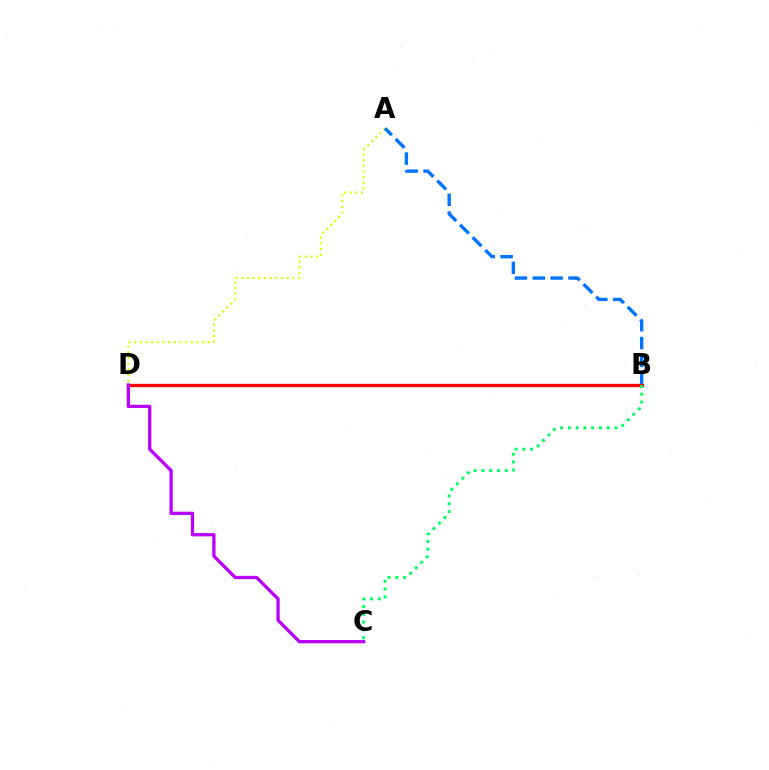{('A', 'D'): [{'color': '#d1ff00', 'line_style': 'dotted', 'thickness': 1.54}], ('A', 'B'): [{'color': '#0074ff', 'line_style': 'dashed', 'thickness': 2.43}], ('B', 'D'): [{'color': '#ff0000', 'line_style': 'solid', 'thickness': 2.38}], ('B', 'C'): [{'color': '#00ff5c', 'line_style': 'dotted', 'thickness': 2.11}], ('C', 'D'): [{'color': '#b900ff', 'line_style': 'solid', 'thickness': 2.36}]}